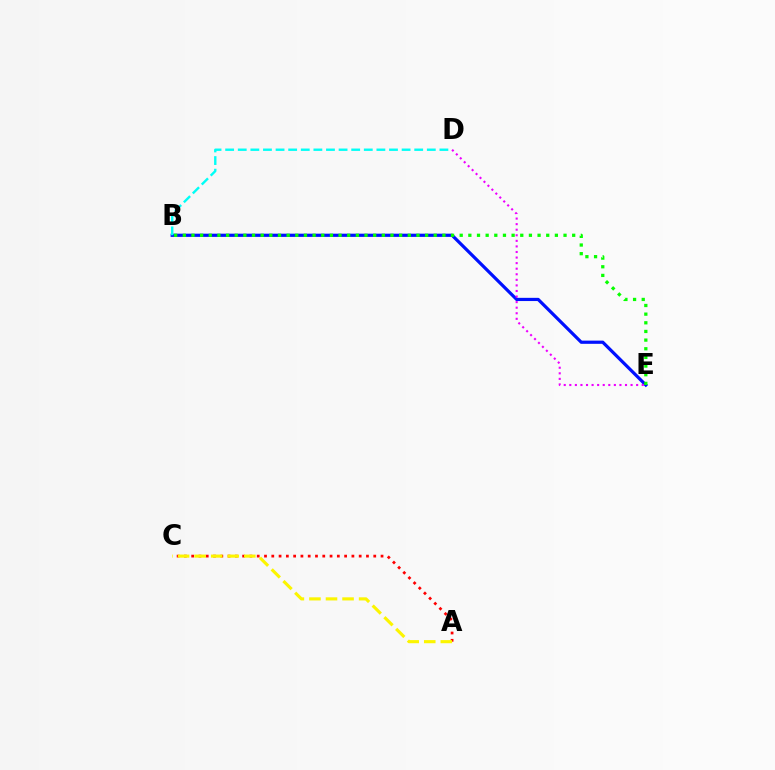{('B', 'E'): [{'color': '#0010ff', 'line_style': 'solid', 'thickness': 2.31}, {'color': '#08ff00', 'line_style': 'dotted', 'thickness': 2.35}], ('D', 'E'): [{'color': '#ee00ff', 'line_style': 'dotted', 'thickness': 1.51}], ('A', 'C'): [{'color': '#ff0000', 'line_style': 'dotted', 'thickness': 1.98}, {'color': '#fcf500', 'line_style': 'dashed', 'thickness': 2.25}], ('B', 'D'): [{'color': '#00fff6', 'line_style': 'dashed', 'thickness': 1.71}]}